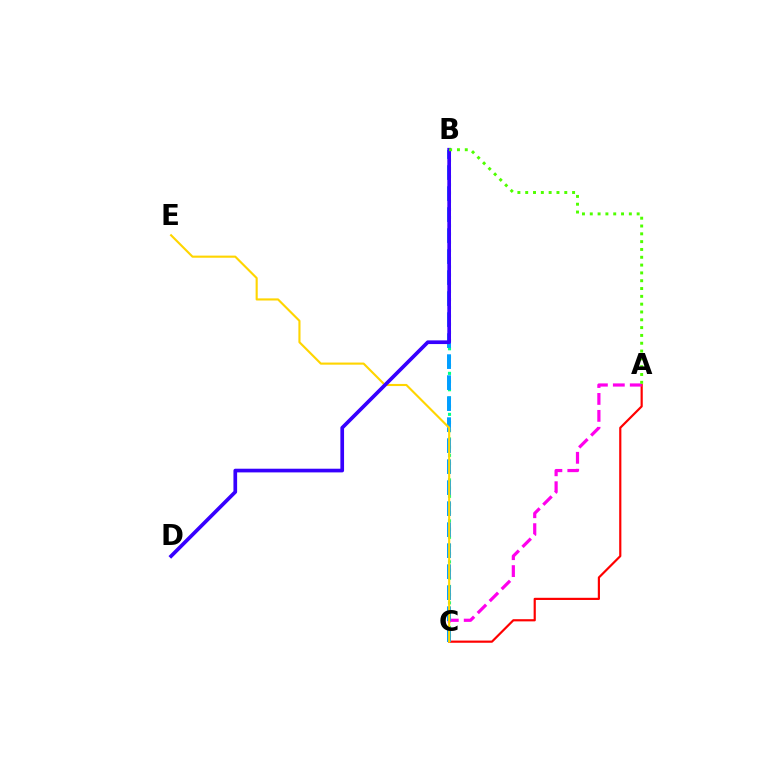{('B', 'C'): [{'color': '#00ff86', 'line_style': 'dotted', 'thickness': 2.23}, {'color': '#009eff', 'line_style': 'dashed', 'thickness': 2.85}], ('A', 'C'): [{'color': '#ff0000', 'line_style': 'solid', 'thickness': 1.57}, {'color': '#ff00ed', 'line_style': 'dashed', 'thickness': 2.3}], ('C', 'E'): [{'color': '#ffd500', 'line_style': 'solid', 'thickness': 1.53}], ('B', 'D'): [{'color': '#3700ff', 'line_style': 'solid', 'thickness': 2.65}], ('A', 'B'): [{'color': '#4fff00', 'line_style': 'dotted', 'thickness': 2.12}]}